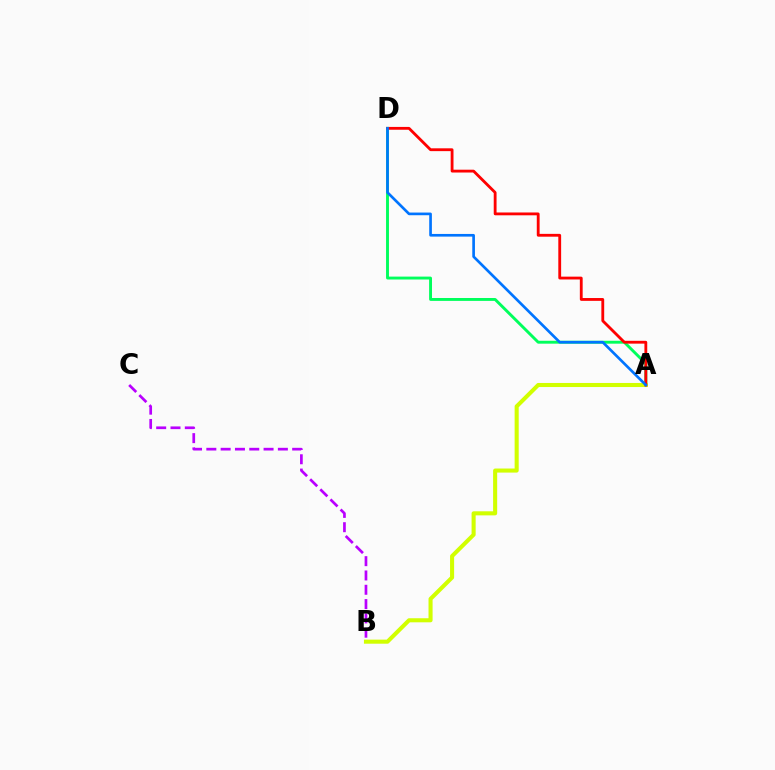{('B', 'C'): [{'color': '#b900ff', 'line_style': 'dashed', 'thickness': 1.94}], ('A', 'D'): [{'color': '#00ff5c', 'line_style': 'solid', 'thickness': 2.09}, {'color': '#ff0000', 'line_style': 'solid', 'thickness': 2.03}, {'color': '#0074ff', 'line_style': 'solid', 'thickness': 1.92}], ('A', 'B'): [{'color': '#d1ff00', 'line_style': 'solid', 'thickness': 2.93}]}